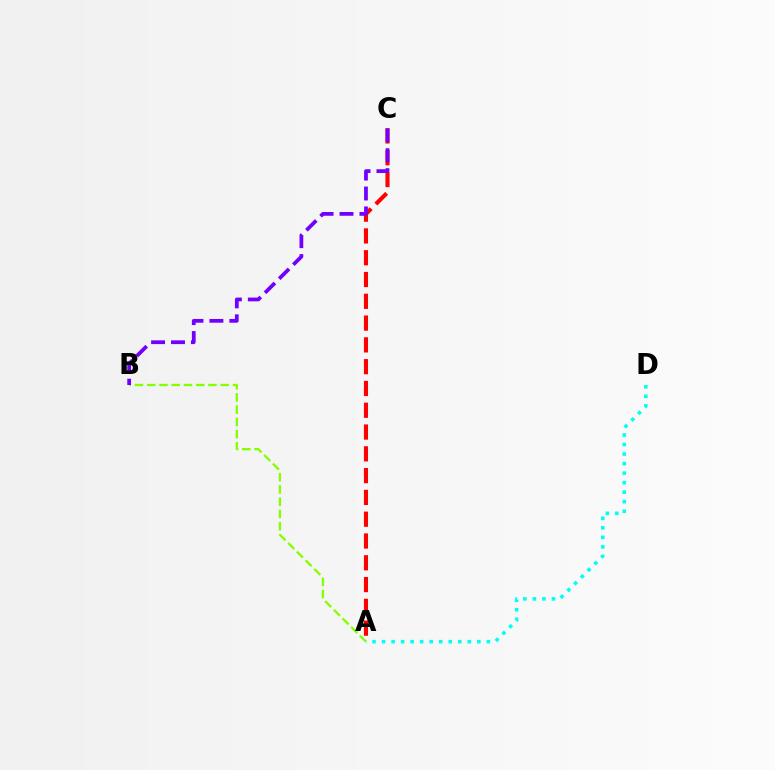{('A', 'B'): [{'color': '#84ff00', 'line_style': 'dashed', 'thickness': 1.66}], ('A', 'C'): [{'color': '#ff0000', 'line_style': 'dashed', 'thickness': 2.96}], ('B', 'C'): [{'color': '#7200ff', 'line_style': 'dashed', 'thickness': 2.71}], ('A', 'D'): [{'color': '#00fff6', 'line_style': 'dotted', 'thickness': 2.59}]}